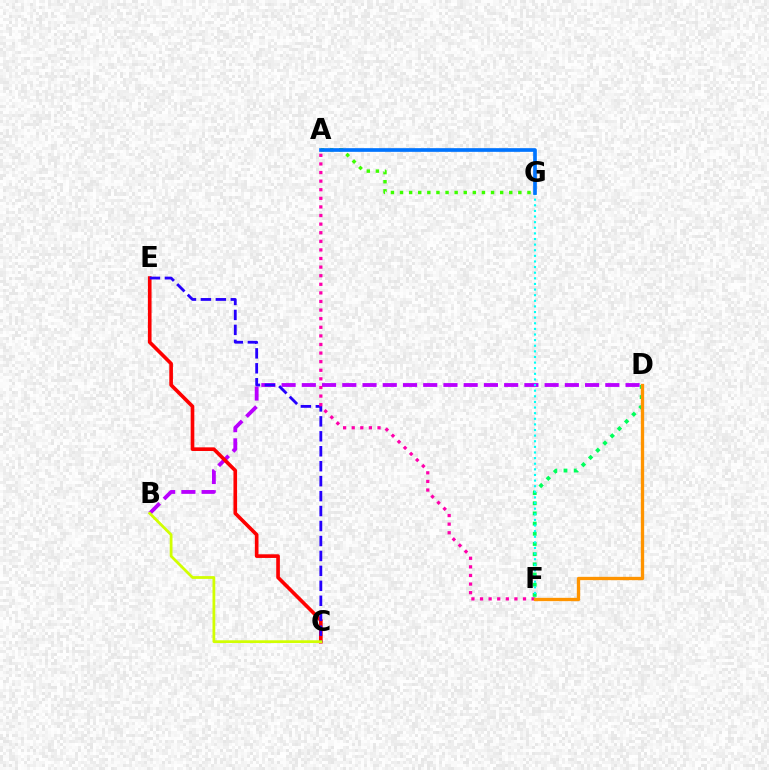{('A', 'G'): [{'color': '#3dff00', 'line_style': 'dotted', 'thickness': 2.47}, {'color': '#0074ff', 'line_style': 'solid', 'thickness': 2.65}], ('B', 'D'): [{'color': '#b900ff', 'line_style': 'dashed', 'thickness': 2.75}], ('C', 'E'): [{'color': '#ff0000', 'line_style': 'solid', 'thickness': 2.63}, {'color': '#2500ff', 'line_style': 'dashed', 'thickness': 2.03}], ('D', 'F'): [{'color': '#00ff5c', 'line_style': 'dotted', 'thickness': 2.77}, {'color': '#ff9400', 'line_style': 'solid', 'thickness': 2.4}], ('B', 'C'): [{'color': '#d1ff00', 'line_style': 'solid', 'thickness': 1.99}], ('F', 'G'): [{'color': '#00fff6', 'line_style': 'dotted', 'thickness': 1.53}], ('A', 'F'): [{'color': '#ff00ac', 'line_style': 'dotted', 'thickness': 2.34}]}